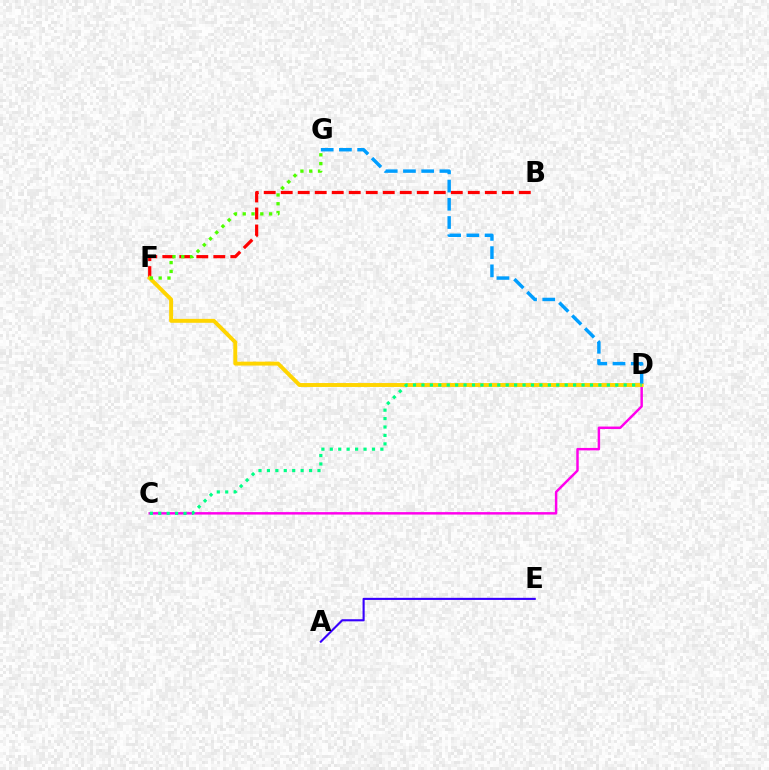{('A', 'E'): [{'color': '#3700ff', 'line_style': 'solid', 'thickness': 1.52}], ('B', 'F'): [{'color': '#ff0000', 'line_style': 'dashed', 'thickness': 2.31}], ('C', 'D'): [{'color': '#ff00ed', 'line_style': 'solid', 'thickness': 1.77}, {'color': '#00ff86', 'line_style': 'dotted', 'thickness': 2.29}], ('D', 'F'): [{'color': '#ffd500', 'line_style': 'solid', 'thickness': 2.83}], ('F', 'G'): [{'color': '#4fff00', 'line_style': 'dotted', 'thickness': 2.39}], ('D', 'G'): [{'color': '#009eff', 'line_style': 'dashed', 'thickness': 2.48}]}